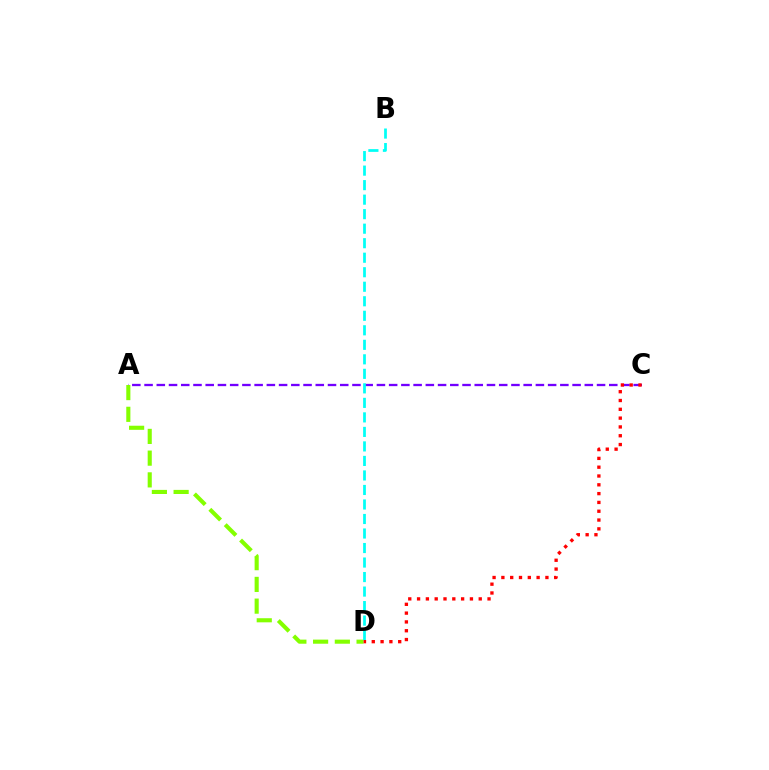{('A', 'C'): [{'color': '#7200ff', 'line_style': 'dashed', 'thickness': 1.66}], ('A', 'D'): [{'color': '#84ff00', 'line_style': 'dashed', 'thickness': 2.95}], ('B', 'D'): [{'color': '#00fff6', 'line_style': 'dashed', 'thickness': 1.97}], ('C', 'D'): [{'color': '#ff0000', 'line_style': 'dotted', 'thickness': 2.39}]}